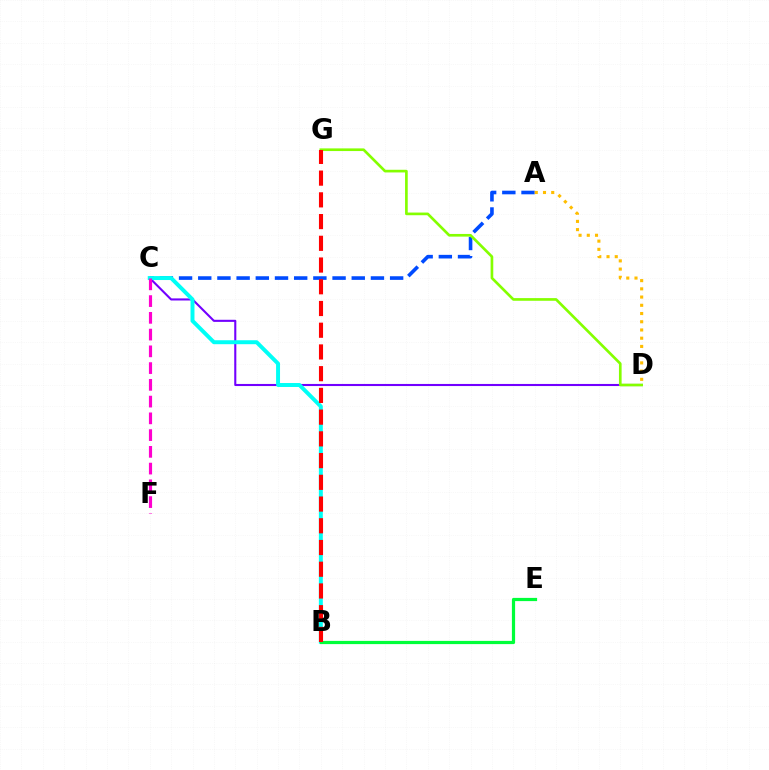{('C', 'D'): [{'color': '#7200ff', 'line_style': 'solid', 'thickness': 1.51}], ('A', 'C'): [{'color': '#004bff', 'line_style': 'dashed', 'thickness': 2.61}], ('D', 'G'): [{'color': '#84ff00', 'line_style': 'solid', 'thickness': 1.92}], ('A', 'D'): [{'color': '#ffbd00', 'line_style': 'dotted', 'thickness': 2.24}], ('B', 'C'): [{'color': '#00fff6', 'line_style': 'solid', 'thickness': 2.85}], ('B', 'E'): [{'color': '#00ff39', 'line_style': 'solid', 'thickness': 2.31}], ('B', 'G'): [{'color': '#ff0000', 'line_style': 'dashed', 'thickness': 2.95}], ('C', 'F'): [{'color': '#ff00cf', 'line_style': 'dashed', 'thickness': 2.28}]}